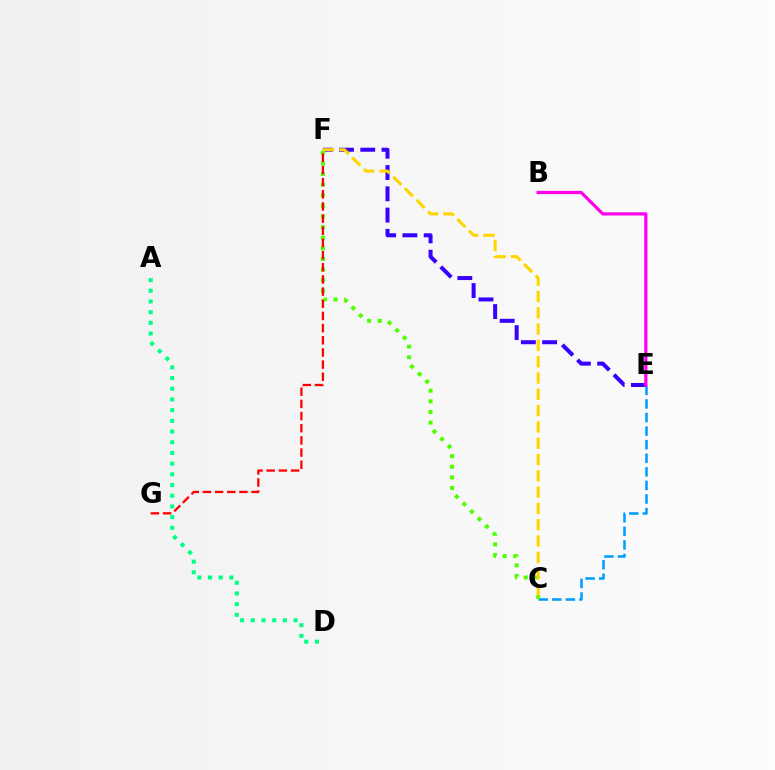{('A', 'D'): [{'color': '#00ff86', 'line_style': 'dotted', 'thickness': 2.91}], ('C', 'E'): [{'color': '#009eff', 'line_style': 'dashed', 'thickness': 1.85}], ('E', 'F'): [{'color': '#3700ff', 'line_style': 'dashed', 'thickness': 2.89}], ('C', 'F'): [{'color': '#4fff00', 'line_style': 'dotted', 'thickness': 2.88}, {'color': '#ffd500', 'line_style': 'dashed', 'thickness': 2.22}], ('F', 'G'): [{'color': '#ff0000', 'line_style': 'dashed', 'thickness': 1.65}], ('B', 'E'): [{'color': '#ff00ed', 'line_style': 'solid', 'thickness': 2.31}]}